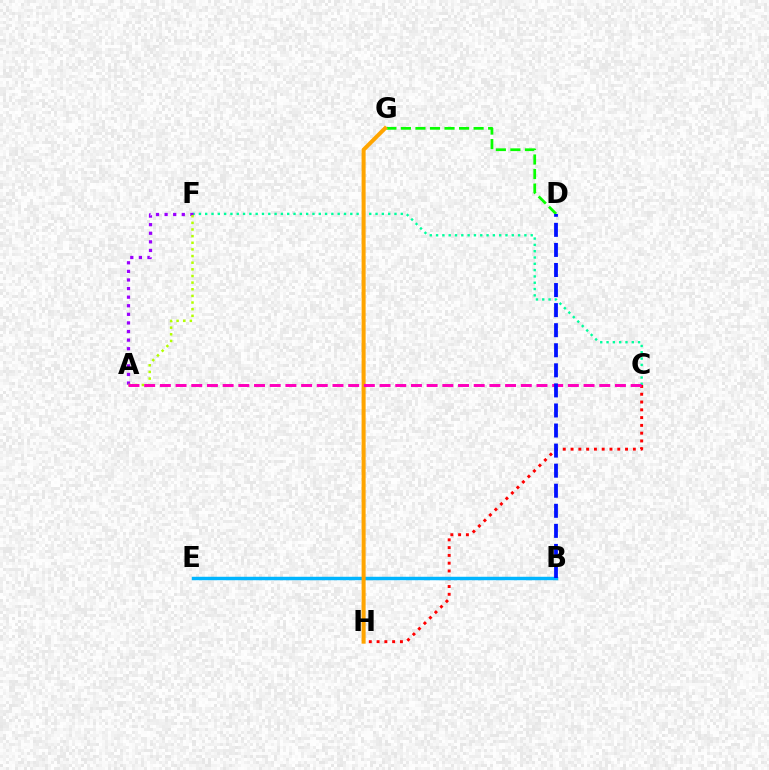{('D', 'G'): [{'color': '#08ff00', 'line_style': 'dashed', 'thickness': 1.98}], ('C', 'F'): [{'color': '#00ff9d', 'line_style': 'dotted', 'thickness': 1.71}], ('C', 'H'): [{'color': '#ff0000', 'line_style': 'dotted', 'thickness': 2.11}], ('A', 'F'): [{'color': '#9b00ff', 'line_style': 'dotted', 'thickness': 2.33}, {'color': '#b3ff00', 'line_style': 'dotted', 'thickness': 1.8}], ('B', 'E'): [{'color': '#00b5ff', 'line_style': 'solid', 'thickness': 2.48}], ('G', 'H'): [{'color': '#ffa500', 'line_style': 'solid', 'thickness': 2.89}], ('A', 'C'): [{'color': '#ff00bd', 'line_style': 'dashed', 'thickness': 2.13}], ('B', 'D'): [{'color': '#0010ff', 'line_style': 'dashed', 'thickness': 2.73}]}